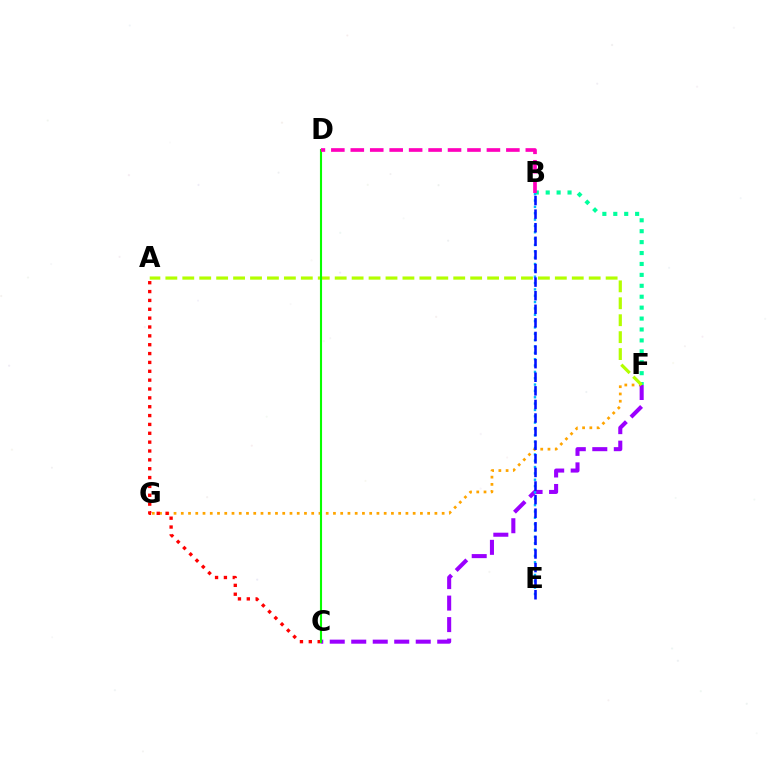{('B', 'F'): [{'color': '#00ff9d', 'line_style': 'dotted', 'thickness': 2.97}], ('F', 'G'): [{'color': '#ffa500', 'line_style': 'dotted', 'thickness': 1.97}], ('A', 'C'): [{'color': '#ff0000', 'line_style': 'dotted', 'thickness': 2.41}], ('C', 'F'): [{'color': '#9b00ff', 'line_style': 'dashed', 'thickness': 2.92}], ('B', 'E'): [{'color': '#00b5ff', 'line_style': 'dotted', 'thickness': 1.72}, {'color': '#0010ff', 'line_style': 'dashed', 'thickness': 1.85}], ('A', 'F'): [{'color': '#b3ff00', 'line_style': 'dashed', 'thickness': 2.3}], ('C', 'D'): [{'color': '#08ff00', 'line_style': 'solid', 'thickness': 1.52}], ('B', 'D'): [{'color': '#ff00bd', 'line_style': 'dashed', 'thickness': 2.64}]}